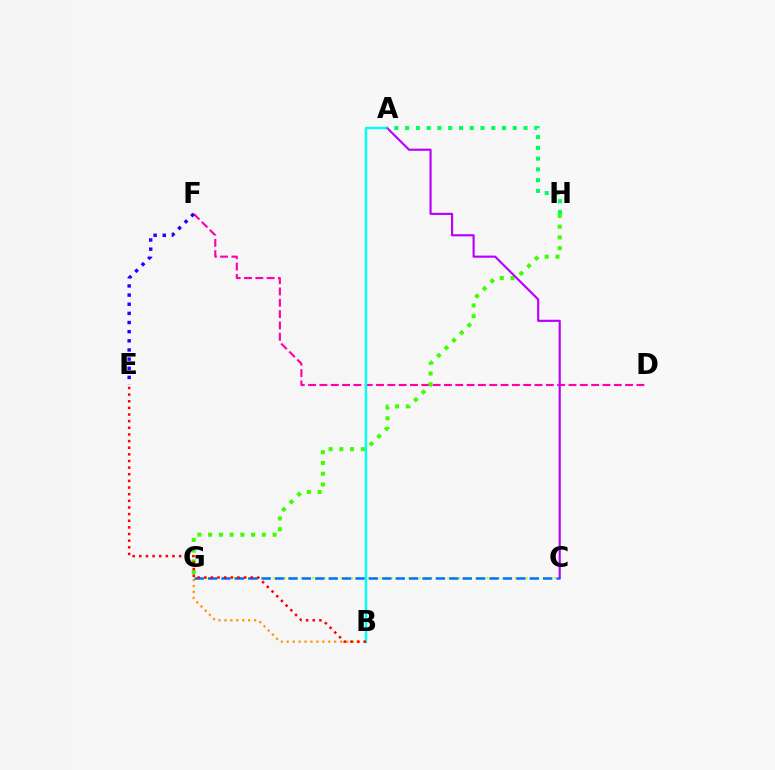{('C', 'G'): [{'color': '#d1ff00', 'line_style': 'dotted', 'thickness': 1.53}, {'color': '#0074ff', 'line_style': 'dashed', 'thickness': 1.82}], ('D', 'F'): [{'color': '#ff00ac', 'line_style': 'dashed', 'thickness': 1.54}], ('G', 'H'): [{'color': '#3dff00', 'line_style': 'dotted', 'thickness': 2.92}], ('B', 'G'): [{'color': '#ff9400', 'line_style': 'dotted', 'thickness': 1.61}], ('A', 'B'): [{'color': '#00fff6', 'line_style': 'solid', 'thickness': 1.74}], ('B', 'E'): [{'color': '#ff0000', 'line_style': 'dotted', 'thickness': 1.8}], ('A', 'C'): [{'color': '#b900ff', 'line_style': 'solid', 'thickness': 1.54}], ('A', 'H'): [{'color': '#00ff5c', 'line_style': 'dotted', 'thickness': 2.92}], ('E', 'F'): [{'color': '#2500ff', 'line_style': 'dotted', 'thickness': 2.49}]}